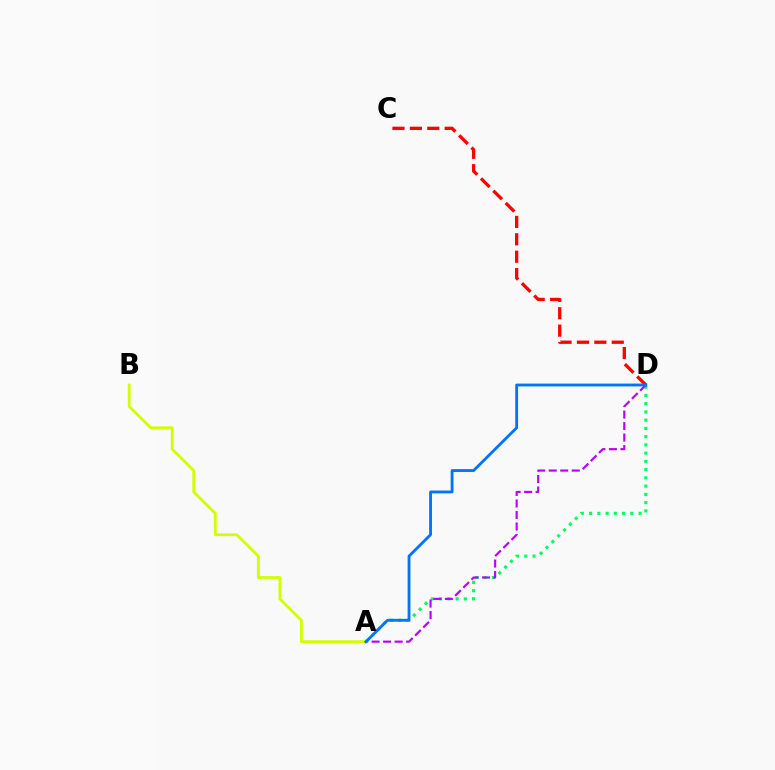{('A', 'D'): [{'color': '#00ff5c', 'line_style': 'dotted', 'thickness': 2.24}, {'color': '#b900ff', 'line_style': 'dashed', 'thickness': 1.56}, {'color': '#0074ff', 'line_style': 'solid', 'thickness': 2.05}], ('C', 'D'): [{'color': '#ff0000', 'line_style': 'dashed', 'thickness': 2.36}], ('A', 'B'): [{'color': '#d1ff00', 'line_style': 'solid', 'thickness': 2.02}]}